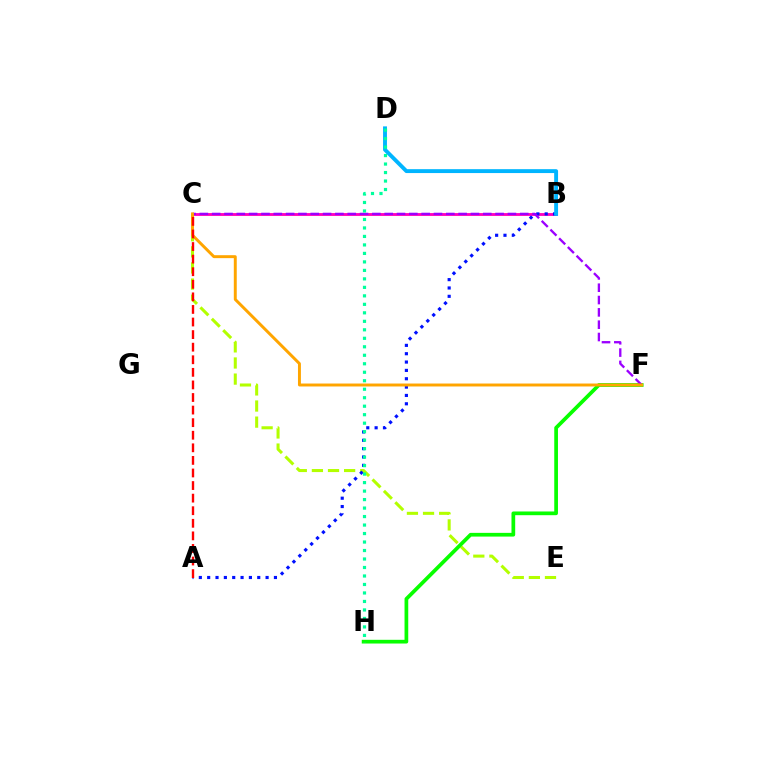{('C', 'E'): [{'color': '#b3ff00', 'line_style': 'dashed', 'thickness': 2.19}], ('B', 'C'): [{'color': '#ff00bd', 'line_style': 'solid', 'thickness': 2.05}], ('F', 'H'): [{'color': '#08ff00', 'line_style': 'solid', 'thickness': 2.68}], ('A', 'B'): [{'color': '#0010ff', 'line_style': 'dotted', 'thickness': 2.27}], ('B', 'D'): [{'color': '#00b5ff', 'line_style': 'solid', 'thickness': 2.8}], ('C', 'F'): [{'color': '#9b00ff', 'line_style': 'dashed', 'thickness': 1.67}, {'color': '#ffa500', 'line_style': 'solid', 'thickness': 2.12}], ('D', 'H'): [{'color': '#00ff9d', 'line_style': 'dotted', 'thickness': 2.31}], ('A', 'C'): [{'color': '#ff0000', 'line_style': 'dashed', 'thickness': 1.71}]}